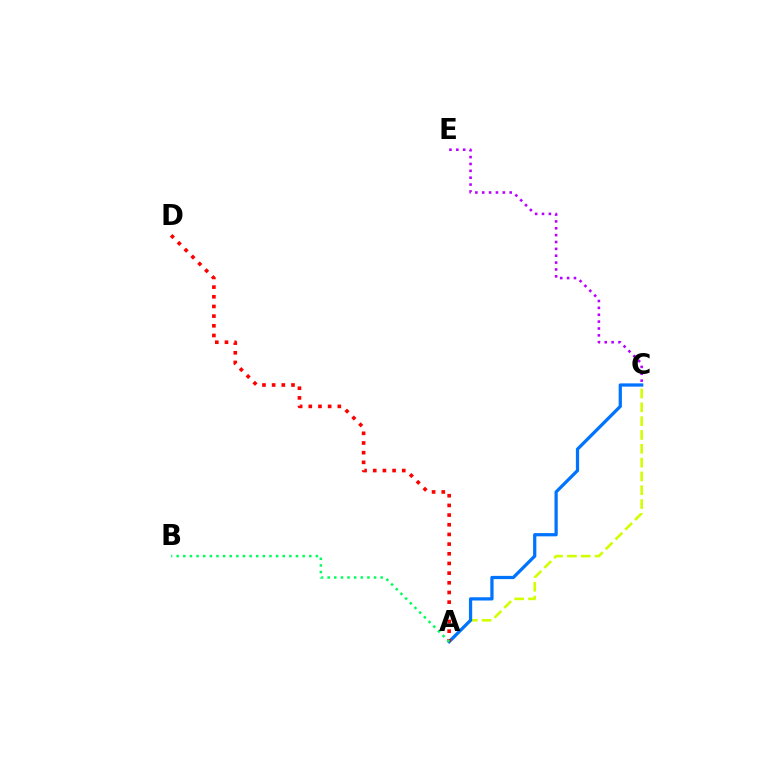{('C', 'E'): [{'color': '#b900ff', 'line_style': 'dotted', 'thickness': 1.87}], ('A', 'C'): [{'color': '#d1ff00', 'line_style': 'dashed', 'thickness': 1.88}, {'color': '#0074ff', 'line_style': 'solid', 'thickness': 2.34}], ('A', 'D'): [{'color': '#ff0000', 'line_style': 'dotted', 'thickness': 2.63}], ('A', 'B'): [{'color': '#00ff5c', 'line_style': 'dotted', 'thickness': 1.8}]}